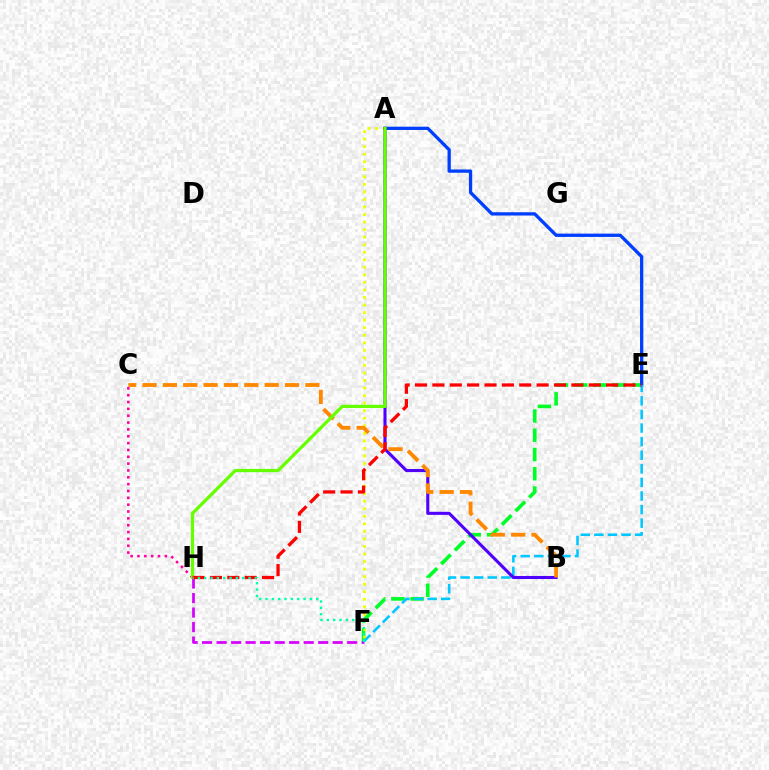{('E', 'F'): [{'color': '#00ff27', 'line_style': 'dashed', 'thickness': 2.62}, {'color': '#00c7ff', 'line_style': 'dashed', 'thickness': 1.85}], ('F', 'H'): [{'color': '#d600ff', 'line_style': 'dashed', 'thickness': 1.97}, {'color': '#00ffaf', 'line_style': 'dotted', 'thickness': 1.72}], ('C', 'H'): [{'color': '#ff00a0', 'line_style': 'dotted', 'thickness': 1.86}], ('A', 'F'): [{'color': '#eeff00', 'line_style': 'dotted', 'thickness': 2.05}], ('A', 'E'): [{'color': '#003fff', 'line_style': 'solid', 'thickness': 2.37}], ('A', 'B'): [{'color': '#4f00ff', 'line_style': 'solid', 'thickness': 2.22}], ('B', 'C'): [{'color': '#ff8800', 'line_style': 'dashed', 'thickness': 2.77}], ('A', 'H'): [{'color': '#66ff00', 'line_style': 'solid', 'thickness': 2.34}], ('E', 'H'): [{'color': '#ff0000', 'line_style': 'dashed', 'thickness': 2.36}]}